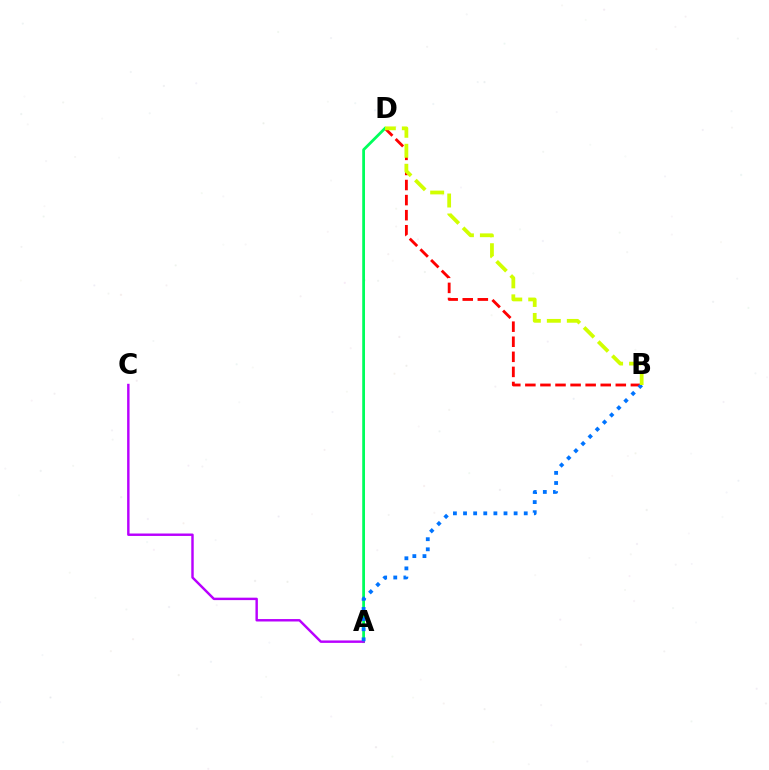{('B', 'D'): [{'color': '#ff0000', 'line_style': 'dashed', 'thickness': 2.05}, {'color': '#d1ff00', 'line_style': 'dashed', 'thickness': 2.72}], ('A', 'D'): [{'color': '#00ff5c', 'line_style': 'solid', 'thickness': 2.0}], ('A', 'C'): [{'color': '#b900ff', 'line_style': 'solid', 'thickness': 1.75}], ('A', 'B'): [{'color': '#0074ff', 'line_style': 'dotted', 'thickness': 2.75}]}